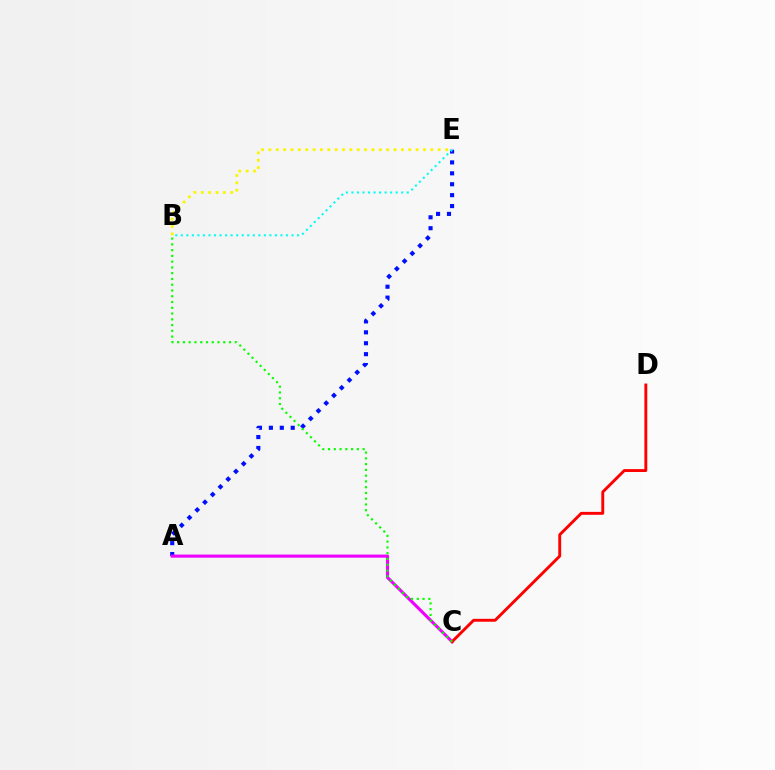{('A', 'E'): [{'color': '#0010ff', 'line_style': 'dotted', 'thickness': 2.97}], ('A', 'C'): [{'color': '#ee00ff', 'line_style': 'solid', 'thickness': 2.24}], ('B', 'E'): [{'color': '#fcf500', 'line_style': 'dotted', 'thickness': 2.0}, {'color': '#00fff6', 'line_style': 'dotted', 'thickness': 1.5}], ('C', 'D'): [{'color': '#ff0000', 'line_style': 'solid', 'thickness': 2.09}], ('B', 'C'): [{'color': '#08ff00', 'line_style': 'dotted', 'thickness': 1.57}]}